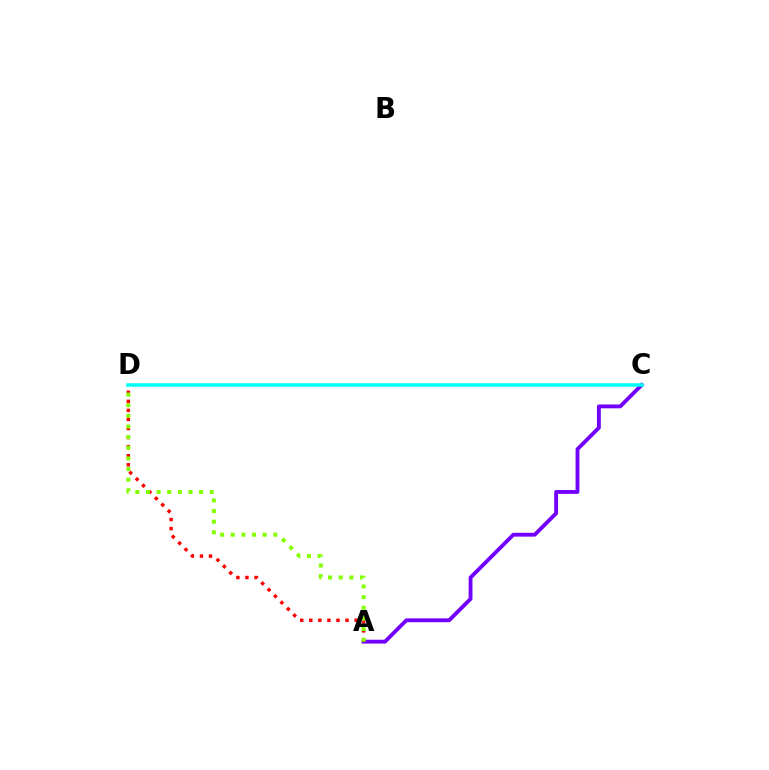{('A', 'C'): [{'color': '#7200ff', 'line_style': 'solid', 'thickness': 2.77}], ('A', 'D'): [{'color': '#ff0000', 'line_style': 'dotted', 'thickness': 2.46}, {'color': '#84ff00', 'line_style': 'dotted', 'thickness': 2.89}], ('C', 'D'): [{'color': '#00fff6', 'line_style': 'solid', 'thickness': 2.53}]}